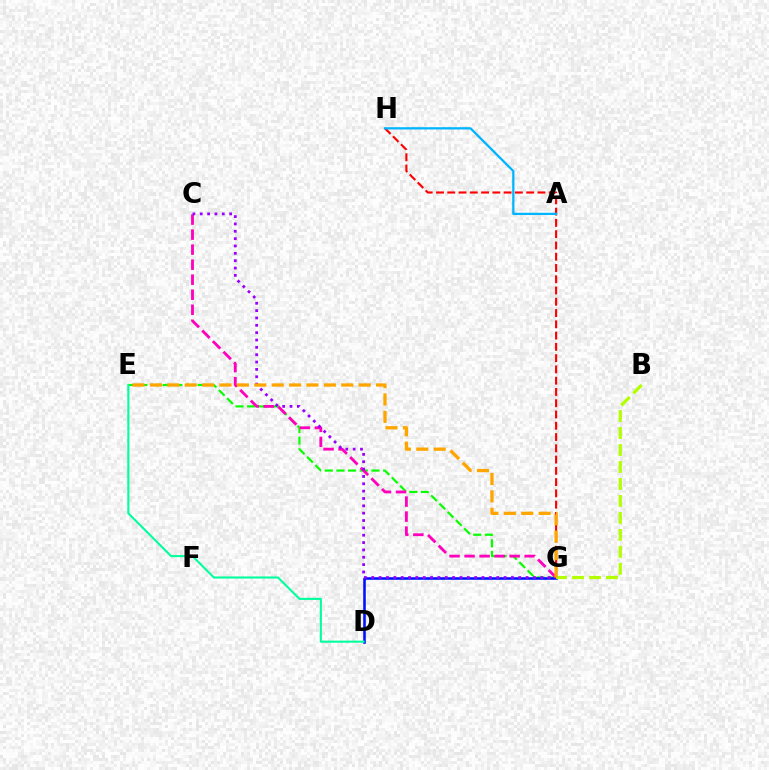{('E', 'G'): [{'color': '#08ff00', 'line_style': 'dashed', 'thickness': 1.59}, {'color': '#ffa500', 'line_style': 'dashed', 'thickness': 2.36}], ('D', 'G'): [{'color': '#0010ff', 'line_style': 'solid', 'thickness': 1.85}], ('G', 'H'): [{'color': '#ff0000', 'line_style': 'dashed', 'thickness': 1.53}], ('C', 'G'): [{'color': '#ff00bd', 'line_style': 'dashed', 'thickness': 2.04}, {'color': '#9b00ff', 'line_style': 'dotted', 'thickness': 2.0}], ('D', 'E'): [{'color': '#00ff9d', 'line_style': 'solid', 'thickness': 1.51}], ('B', 'G'): [{'color': '#b3ff00', 'line_style': 'dashed', 'thickness': 2.31}], ('A', 'H'): [{'color': '#00b5ff', 'line_style': 'solid', 'thickness': 1.63}]}